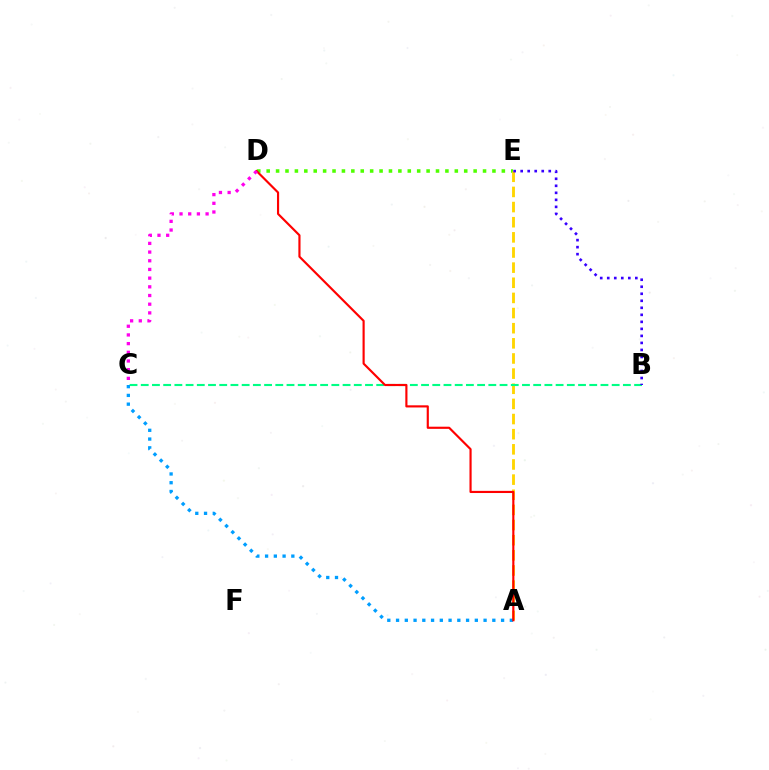{('D', 'E'): [{'color': '#4fff00', 'line_style': 'dotted', 'thickness': 2.56}], ('A', 'E'): [{'color': '#ffd500', 'line_style': 'dashed', 'thickness': 2.06}], ('B', 'C'): [{'color': '#00ff86', 'line_style': 'dashed', 'thickness': 1.52}], ('B', 'E'): [{'color': '#3700ff', 'line_style': 'dotted', 'thickness': 1.91}], ('A', 'C'): [{'color': '#009eff', 'line_style': 'dotted', 'thickness': 2.38}], ('A', 'D'): [{'color': '#ff0000', 'line_style': 'solid', 'thickness': 1.55}], ('C', 'D'): [{'color': '#ff00ed', 'line_style': 'dotted', 'thickness': 2.36}]}